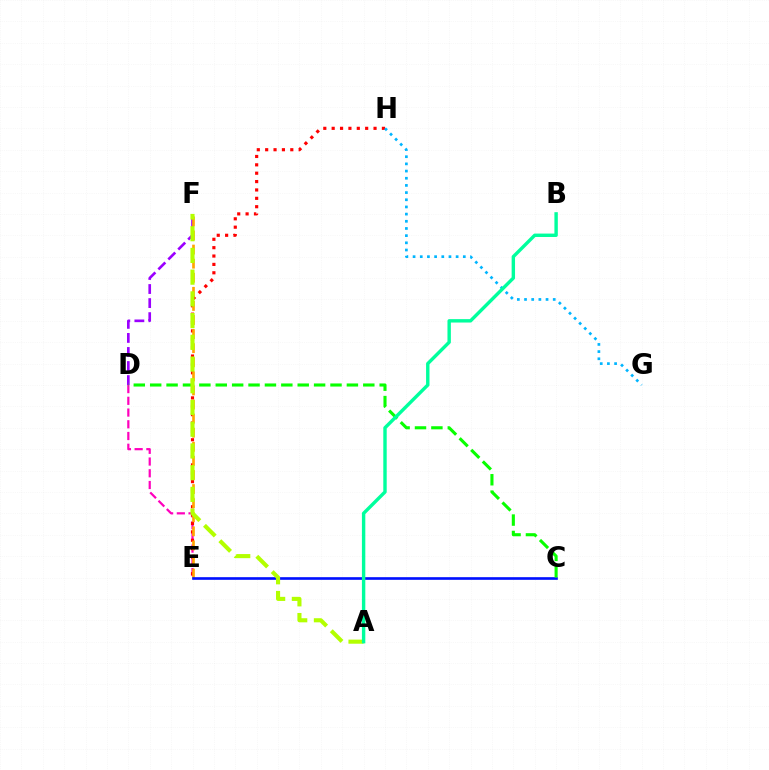{('D', 'E'): [{'color': '#ff00bd', 'line_style': 'dashed', 'thickness': 1.59}], ('D', 'F'): [{'color': '#9b00ff', 'line_style': 'dashed', 'thickness': 1.91}], ('E', 'H'): [{'color': '#ff0000', 'line_style': 'dotted', 'thickness': 2.28}], ('E', 'F'): [{'color': '#ffa500', 'line_style': 'dashed', 'thickness': 1.91}], ('G', 'H'): [{'color': '#00b5ff', 'line_style': 'dotted', 'thickness': 1.95}], ('C', 'E'): [{'color': '#0010ff', 'line_style': 'solid', 'thickness': 1.9}], ('C', 'D'): [{'color': '#08ff00', 'line_style': 'dashed', 'thickness': 2.23}], ('A', 'F'): [{'color': '#b3ff00', 'line_style': 'dashed', 'thickness': 2.95}], ('A', 'B'): [{'color': '#00ff9d', 'line_style': 'solid', 'thickness': 2.45}]}